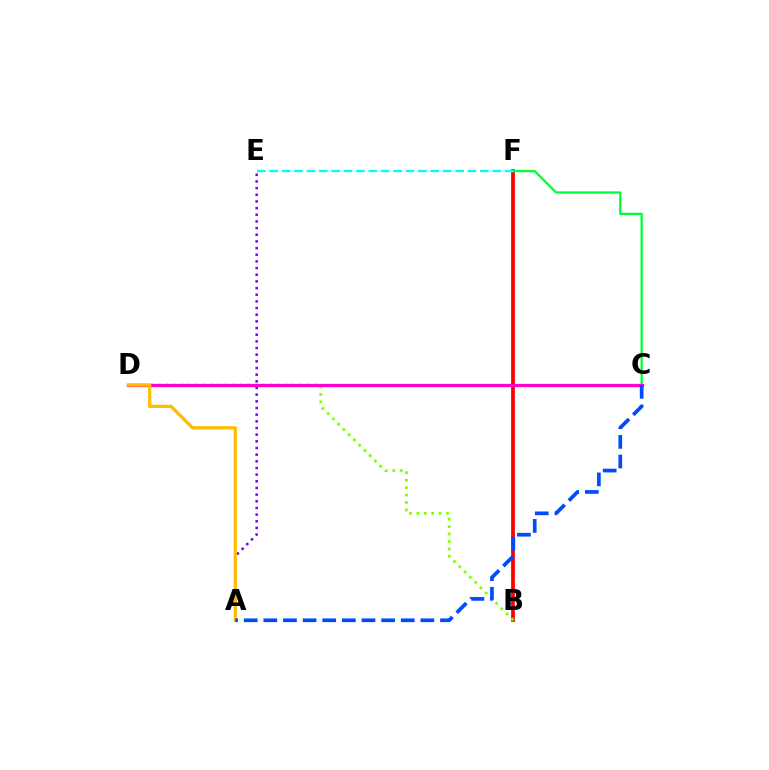{('B', 'F'): [{'color': '#ff0000', 'line_style': 'solid', 'thickness': 2.7}], ('C', 'F'): [{'color': '#00ff39', 'line_style': 'solid', 'thickness': 1.64}], ('B', 'D'): [{'color': '#84ff00', 'line_style': 'dotted', 'thickness': 2.02}], ('E', 'F'): [{'color': '#00fff6', 'line_style': 'dashed', 'thickness': 1.68}], ('C', 'D'): [{'color': '#ff00cf', 'line_style': 'solid', 'thickness': 2.34}], ('A', 'E'): [{'color': '#7200ff', 'line_style': 'dotted', 'thickness': 1.81}], ('A', 'D'): [{'color': '#ffbd00', 'line_style': 'solid', 'thickness': 2.36}], ('A', 'C'): [{'color': '#004bff', 'line_style': 'dashed', 'thickness': 2.67}]}